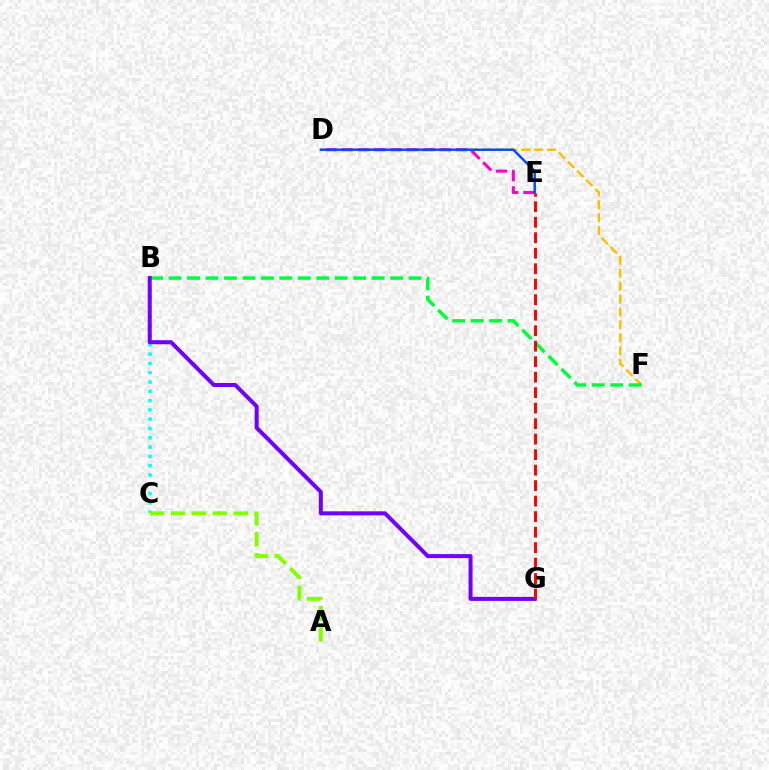{('D', 'F'): [{'color': '#ffbd00', 'line_style': 'dashed', 'thickness': 1.75}], ('B', 'C'): [{'color': '#00fff6', 'line_style': 'dotted', 'thickness': 2.53}], ('B', 'F'): [{'color': '#00ff39', 'line_style': 'dashed', 'thickness': 2.51}], ('B', 'G'): [{'color': '#7200ff', 'line_style': 'solid', 'thickness': 2.89}], ('D', 'E'): [{'color': '#ff00cf', 'line_style': 'dashed', 'thickness': 2.21}, {'color': '#004bff', 'line_style': 'solid', 'thickness': 1.74}], ('A', 'C'): [{'color': '#84ff00', 'line_style': 'dashed', 'thickness': 2.85}], ('E', 'G'): [{'color': '#ff0000', 'line_style': 'dashed', 'thickness': 2.1}]}